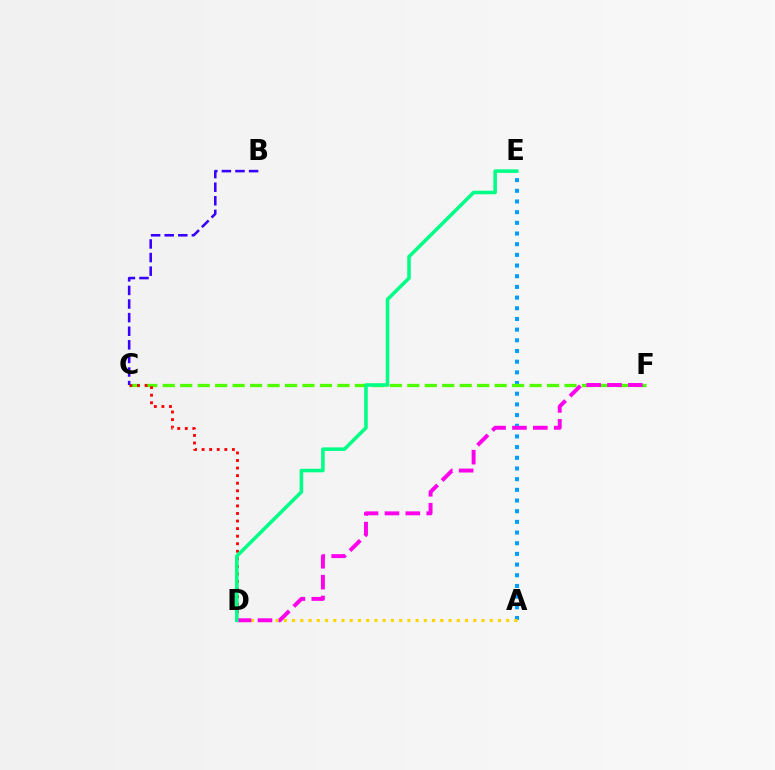{('A', 'E'): [{'color': '#009eff', 'line_style': 'dotted', 'thickness': 2.9}], ('A', 'D'): [{'color': '#ffd500', 'line_style': 'dotted', 'thickness': 2.24}], ('C', 'F'): [{'color': '#4fff00', 'line_style': 'dashed', 'thickness': 2.37}], ('C', 'D'): [{'color': '#ff0000', 'line_style': 'dotted', 'thickness': 2.06}], ('D', 'F'): [{'color': '#ff00ed', 'line_style': 'dashed', 'thickness': 2.84}], ('B', 'C'): [{'color': '#3700ff', 'line_style': 'dashed', 'thickness': 1.85}], ('D', 'E'): [{'color': '#00ff86', 'line_style': 'solid', 'thickness': 2.57}]}